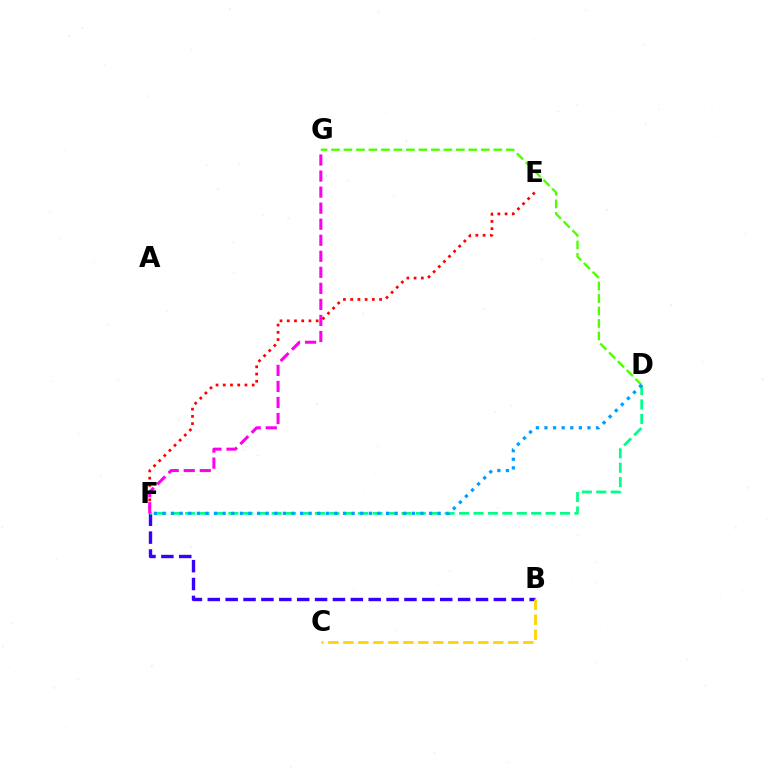{('E', 'F'): [{'color': '#ff0000', 'line_style': 'dotted', 'thickness': 1.96}], ('B', 'F'): [{'color': '#3700ff', 'line_style': 'dashed', 'thickness': 2.43}], ('D', 'F'): [{'color': '#00ff86', 'line_style': 'dashed', 'thickness': 1.96}, {'color': '#009eff', 'line_style': 'dotted', 'thickness': 2.34}], ('F', 'G'): [{'color': '#ff00ed', 'line_style': 'dashed', 'thickness': 2.18}], ('D', 'G'): [{'color': '#4fff00', 'line_style': 'dashed', 'thickness': 1.7}], ('B', 'C'): [{'color': '#ffd500', 'line_style': 'dashed', 'thickness': 2.04}]}